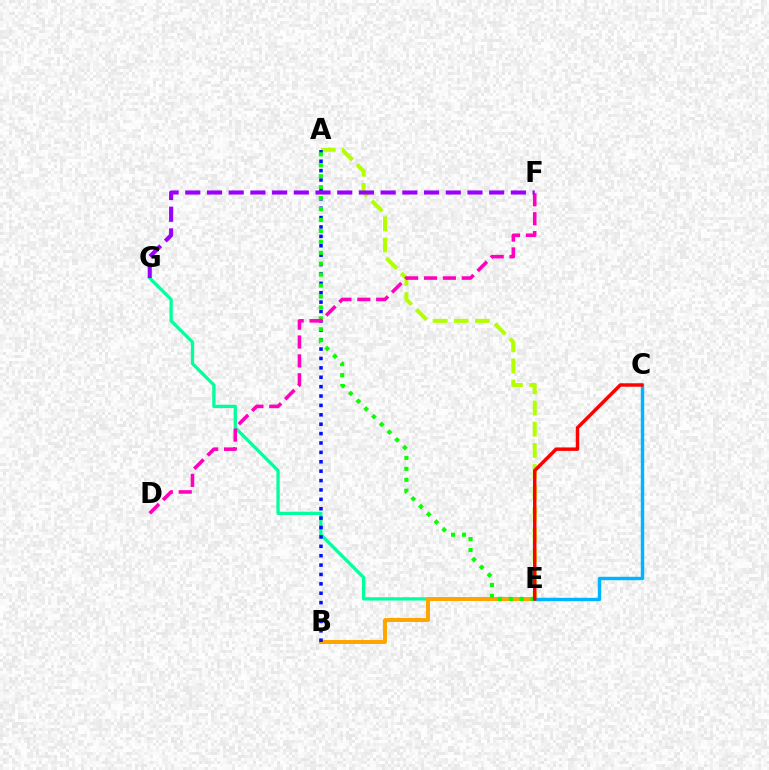{('E', 'G'): [{'color': '#00ff9d', 'line_style': 'solid', 'thickness': 2.36}], ('B', 'E'): [{'color': '#ffa500', 'line_style': 'solid', 'thickness': 2.85}], ('A', 'E'): [{'color': '#b3ff00', 'line_style': 'dashed', 'thickness': 2.88}, {'color': '#08ff00', 'line_style': 'dotted', 'thickness': 2.97}], ('A', 'B'): [{'color': '#0010ff', 'line_style': 'dotted', 'thickness': 2.55}], ('D', 'F'): [{'color': '#ff00bd', 'line_style': 'dashed', 'thickness': 2.57}], ('F', 'G'): [{'color': '#9b00ff', 'line_style': 'dashed', 'thickness': 2.95}], ('C', 'E'): [{'color': '#00b5ff', 'line_style': 'solid', 'thickness': 2.47}, {'color': '#ff0000', 'line_style': 'solid', 'thickness': 2.49}]}